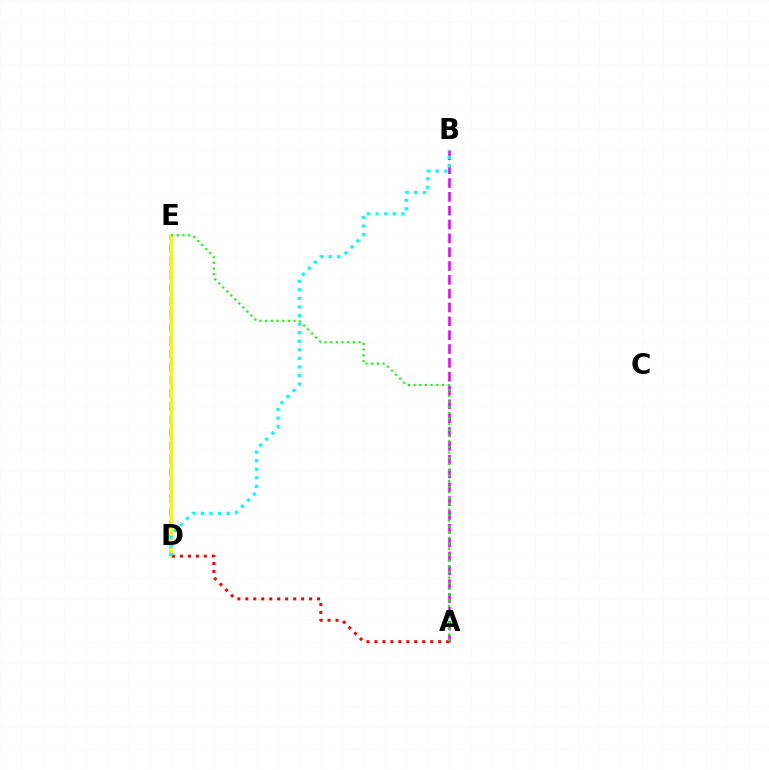{('A', 'B'): [{'color': '#ee00ff', 'line_style': 'dashed', 'thickness': 1.88}], ('D', 'E'): [{'color': '#0010ff', 'line_style': 'dashed', 'thickness': 1.79}, {'color': '#fcf500', 'line_style': 'solid', 'thickness': 2.39}], ('A', 'D'): [{'color': '#ff0000', 'line_style': 'dotted', 'thickness': 2.17}], ('B', 'D'): [{'color': '#00fff6', 'line_style': 'dotted', 'thickness': 2.33}], ('A', 'E'): [{'color': '#08ff00', 'line_style': 'dotted', 'thickness': 1.54}]}